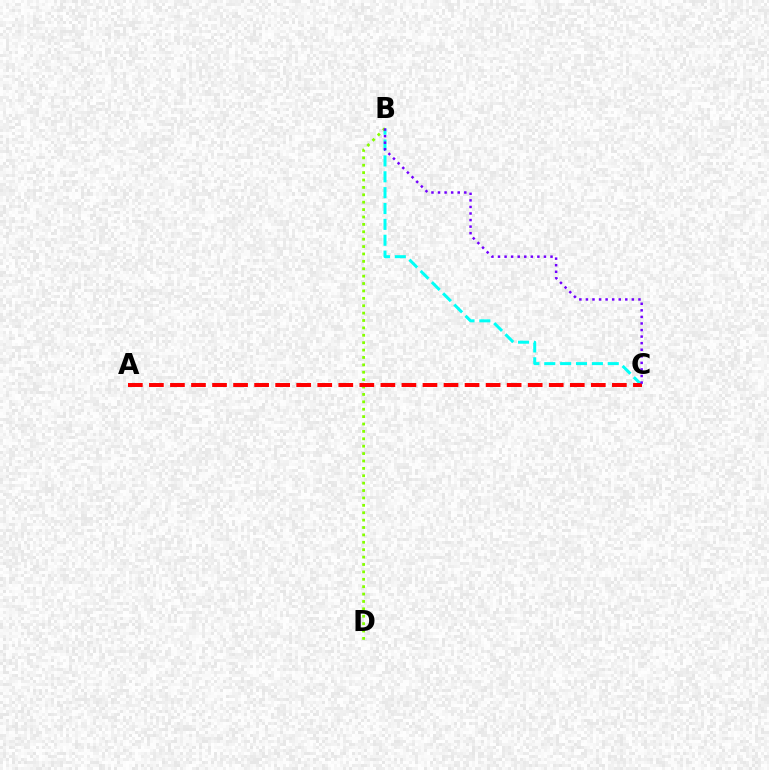{('B', 'C'): [{'color': '#00fff6', 'line_style': 'dashed', 'thickness': 2.16}, {'color': '#7200ff', 'line_style': 'dotted', 'thickness': 1.78}], ('B', 'D'): [{'color': '#84ff00', 'line_style': 'dotted', 'thickness': 2.01}], ('A', 'C'): [{'color': '#ff0000', 'line_style': 'dashed', 'thickness': 2.86}]}